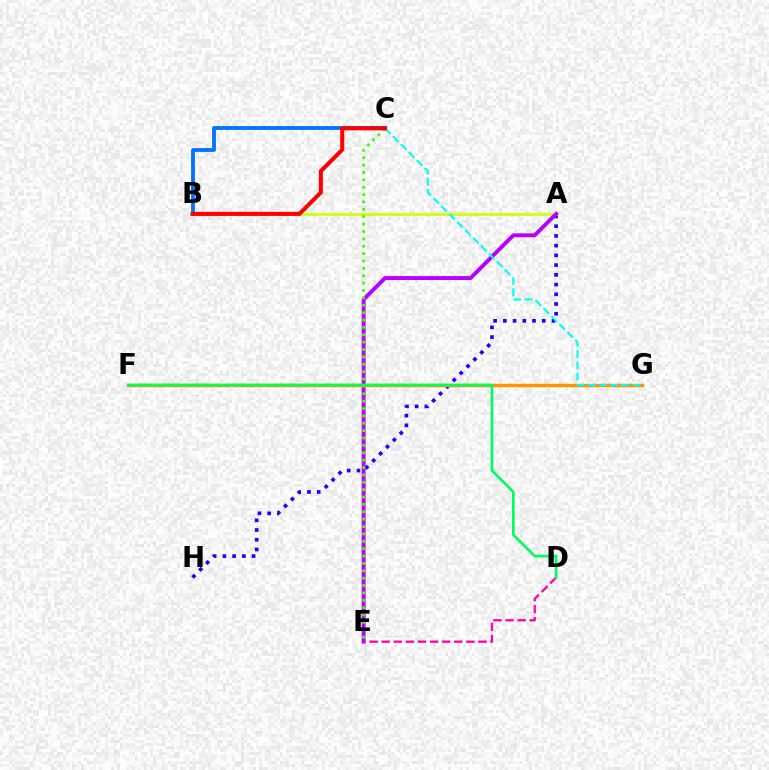{('A', 'H'): [{'color': '#2500ff', 'line_style': 'dotted', 'thickness': 2.64}], ('A', 'B'): [{'color': '#d1ff00', 'line_style': 'solid', 'thickness': 1.93}], ('B', 'C'): [{'color': '#0074ff', 'line_style': 'solid', 'thickness': 2.76}, {'color': '#ff0000', 'line_style': 'solid', 'thickness': 2.93}], ('A', 'E'): [{'color': '#b900ff', 'line_style': 'solid', 'thickness': 2.82}], ('C', 'E'): [{'color': '#3dff00', 'line_style': 'dotted', 'thickness': 2.0}], ('F', 'G'): [{'color': '#ff9400', 'line_style': 'solid', 'thickness': 2.47}], ('C', 'G'): [{'color': '#00fff6', 'line_style': 'dashed', 'thickness': 1.52}], ('D', 'E'): [{'color': '#ff00ac', 'line_style': 'dashed', 'thickness': 1.64}], ('D', 'F'): [{'color': '#00ff5c', 'line_style': 'solid', 'thickness': 1.92}]}